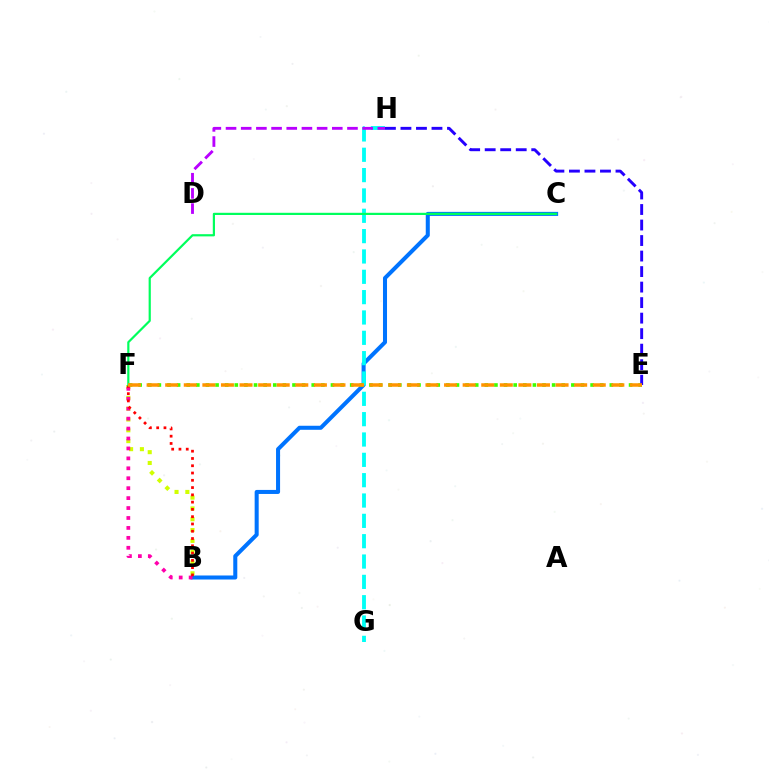{('B', 'C'): [{'color': '#0074ff', 'line_style': 'solid', 'thickness': 2.9}], ('G', 'H'): [{'color': '#00fff6', 'line_style': 'dashed', 'thickness': 2.76}], ('B', 'F'): [{'color': '#d1ff00', 'line_style': 'dotted', 'thickness': 2.94}, {'color': '#ff00ac', 'line_style': 'dotted', 'thickness': 2.7}, {'color': '#ff0000', 'line_style': 'dotted', 'thickness': 1.98}], ('E', 'F'): [{'color': '#3dff00', 'line_style': 'dotted', 'thickness': 2.61}, {'color': '#ff9400', 'line_style': 'dashed', 'thickness': 2.53}], ('D', 'H'): [{'color': '#b900ff', 'line_style': 'dashed', 'thickness': 2.06}], ('C', 'F'): [{'color': '#00ff5c', 'line_style': 'solid', 'thickness': 1.58}], ('E', 'H'): [{'color': '#2500ff', 'line_style': 'dashed', 'thickness': 2.11}]}